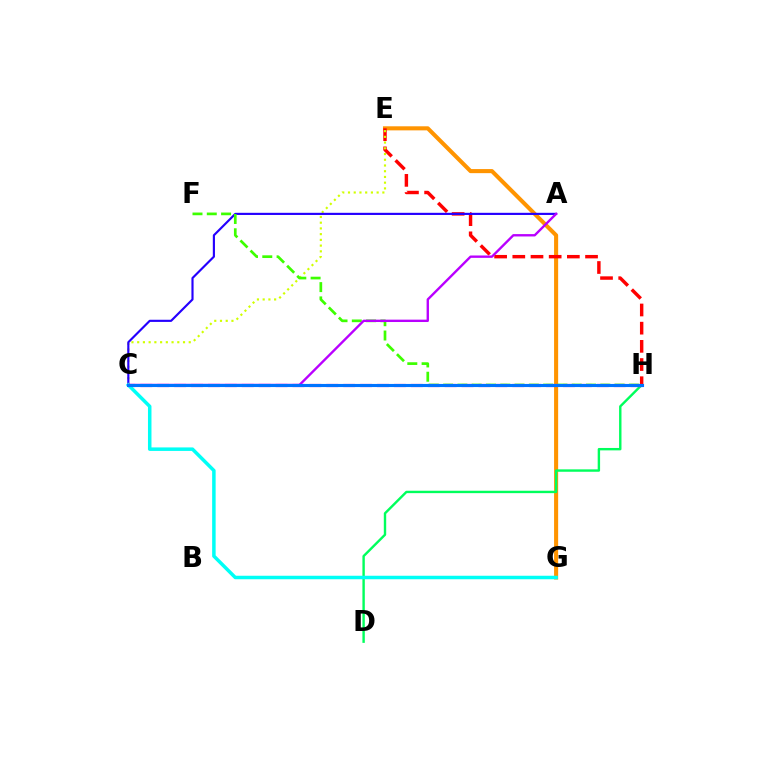{('E', 'G'): [{'color': '#ff9400', 'line_style': 'solid', 'thickness': 2.93}], ('D', 'H'): [{'color': '#00ff5c', 'line_style': 'solid', 'thickness': 1.73}], ('E', 'H'): [{'color': '#ff0000', 'line_style': 'dashed', 'thickness': 2.47}], ('C', 'E'): [{'color': '#d1ff00', 'line_style': 'dotted', 'thickness': 1.56}], ('C', 'H'): [{'color': '#ff00ac', 'line_style': 'dashed', 'thickness': 2.3}, {'color': '#0074ff', 'line_style': 'solid', 'thickness': 2.24}], ('A', 'C'): [{'color': '#2500ff', 'line_style': 'solid', 'thickness': 1.55}, {'color': '#b900ff', 'line_style': 'solid', 'thickness': 1.7}], ('F', 'H'): [{'color': '#3dff00', 'line_style': 'dashed', 'thickness': 1.94}], ('C', 'G'): [{'color': '#00fff6', 'line_style': 'solid', 'thickness': 2.52}]}